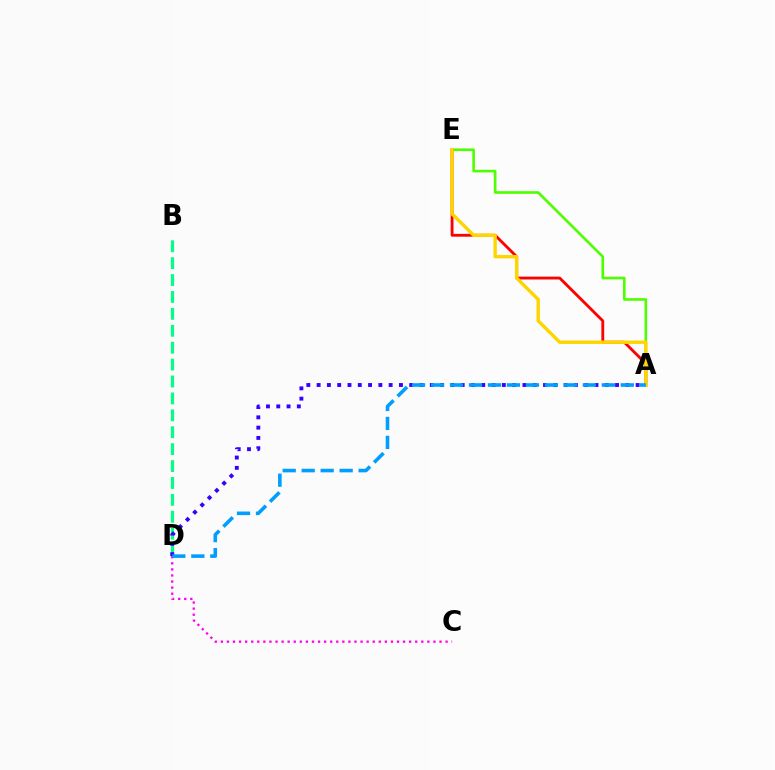{('B', 'D'): [{'color': '#00ff86', 'line_style': 'dashed', 'thickness': 2.3}], ('A', 'E'): [{'color': '#4fff00', 'line_style': 'solid', 'thickness': 1.9}, {'color': '#ff0000', 'line_style': 'solid', 'thickness': 2.05}, {'color': '#ffd500', 'line_style': 'solid', 'thickness': 2.45}], ('A', 'D'): [{'color': '#3700ff', 'line_style': 'dotted', 'thickness': 2.8}, {'color': '#009eff', 'line_style': 'dashed', 'thickness': 2.58}], ('C', 'D'): [{'color': '#ff00ed', 'line_style': 'dotted', 'thickness': 1.65}]}